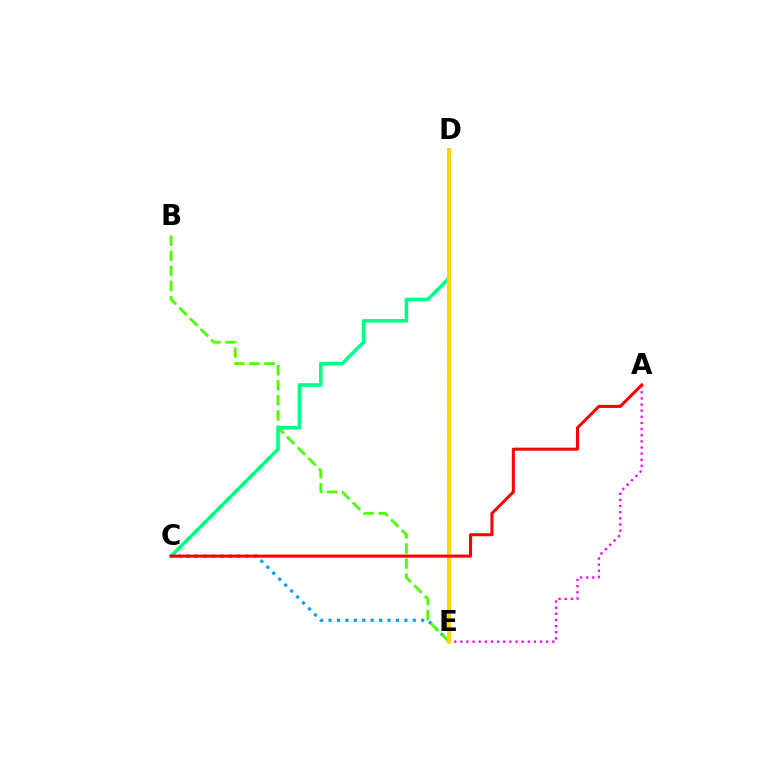{('D', 'E'): [{'color': '#3700ff', 'line_style': 'dashed', 'thickness': 1.7}, {'color': '#ffd500', 'line_style': 'solid', 'thickness': 2.77}], ('C', 'E'): [{'color': '#009eff', 'line_style': 'dotted', 'thickness': 2.29}], ('B', 'E'): [{'color': '#4fff00', 'line_style': 'dashed', 'thickness': 2.05}], ('A', 'E'): [{'color': '#ff00ed', 'line_style': 'dotted', 'thickness': 1.67}], ('C', 'D'): [{'color': '#00ff86', 'line_style': 'solid', 'thickness': 2.59}], ('A', 'C'): [{'color': '#ff0000', 'line_style': 'solid', 'thickness': 2.2}]}